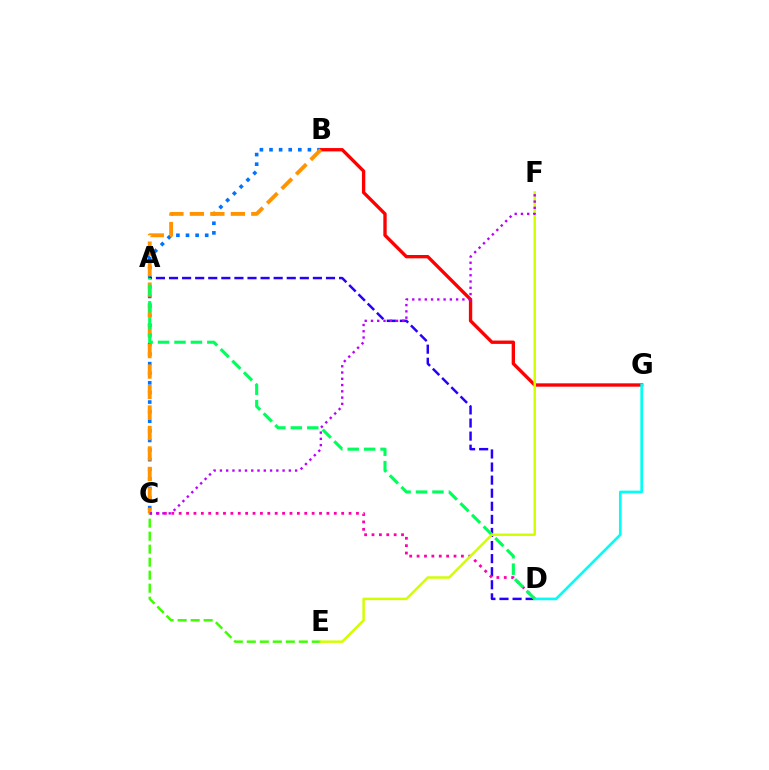{('C', 'E'): [{'color': '#3dff00', 'line_style': 'dashed', 'thickness': 1.77}], ('B', 'C'): [{'color': '#0074ff', 'line_style': 'dotted', 'thickness': 2.61}, {'color': '#ff9400', 'line_style': 'dashed', 'thickness': 2.78}], ('B', 'G'): [{'color': '#ff0000', 'line_style': 'solid', 'thickness': 2.41}], ('A', 'D'): [{'color': '#2500ff', 'line_style': 'dashed', 'thickness': 1.78}, {'color': '#00ff5c', 'line_style': 'dashed', 'thickness': 2.23}], ('C', 'D'): [{'color': '#ff00ac', 'line_style': 'dotted', 'thickness': 2.01}], ('D', 'G'): [{'color': '#00fff6', 'line_style': 'solid', 'thickness': 1.9}], ('E', 'F'): [{'color': '#d1ff00', 'line_style': 'solid', 'thickness': 1.79}], ('C', 'F'): [{'color': '#b900ff', 'line_style': 'dotted', 'thickness': 1.7}]}